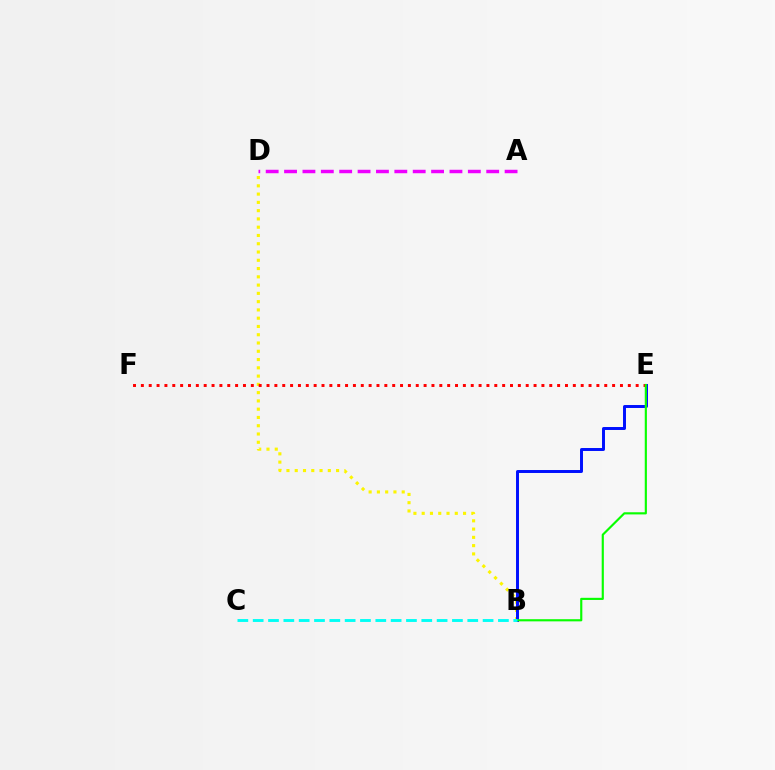{('B', 'D'): [{'color': '#fcf500', 'line_style': 'dotted', 'thickness': 2.25}], ('A', 'D'): [{'color': '#ee00ff', 'line_style': 'dashed', 'thickness': 2.5}], ('B', 'E'): [{'color': '#0010ff', 'line_style': 'solid', 'thickness': 2.13}, {'color': '#08ff00', 'line_style': 'solid', 'thickness': 1.55}], ('E', 'F'): [{'color': '#ff0000', 'line_style': 'dotted', 'thickness': 2.13}], ('B', 'C'): [{'color': '#00fff6', 'line_style': 'dashed', 'thickness': 2.08}]}